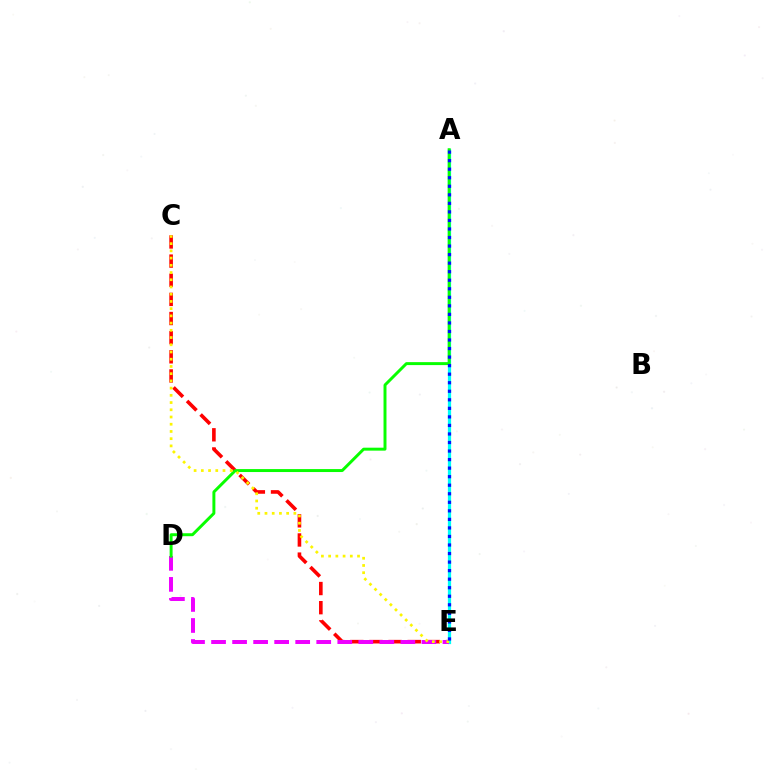{('C', 'E'): [{'color': '#ff0000', 'line_style': 'dashed', 'thickness': 2.6}, {'color': '#fcf500', 'line_style': 'dotted', 'thickness': 1.96}], ('A', 'E'): [{'color': '#00fff6', 'line_style': 'solid', 'thickness': 2.33}, {'color': '#0010ff', 'line_style': 'dotted', 'thickness': 2.32}], ('D', 'E'): [{'color': '#ee00ff', 'line_style': 'dashed', 'thickness': 2.86}], ('A', 'D'): [{'color': '#08ff00', 'line_style': 'solid', 'thickness': 2.13}]}